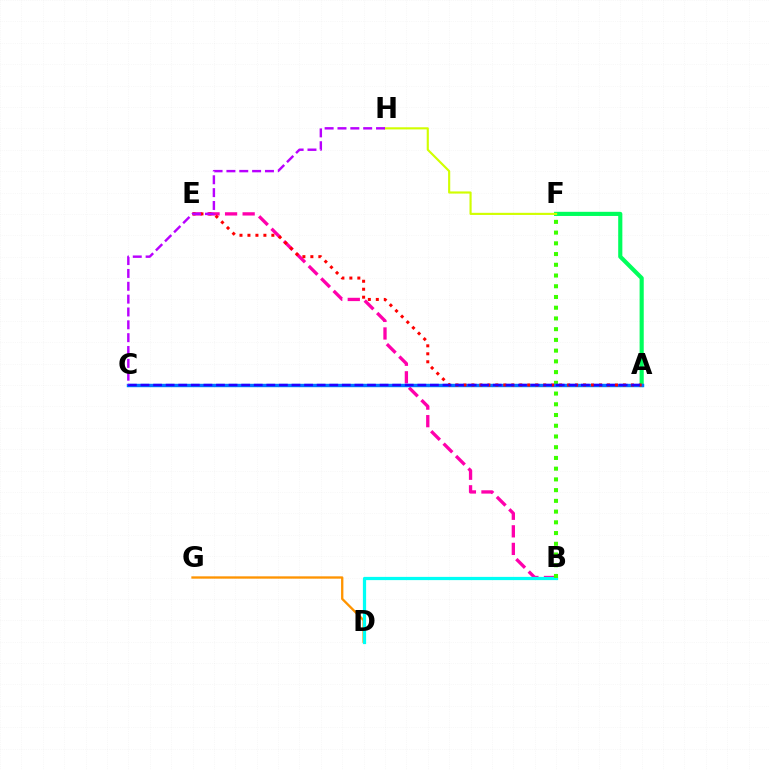{('A', 'F'): [{'color': '#00ff5c', 'line_style': 'solid', 'thickness': 2.99}], ('D', 'G'): [{'color': '#ff9400', 'line_style': 'solid', 'thickness': 1.68}], ('B', 'E'): [{'color': '#ff00ac', 'line_style': 'dashed', 'thickness': 2.39}], ('B', 'D'): [{'color': '#00fff6', 'line_style': 'solid', 'thickness': 2.32}], ('B', 'F'): [{'color': '#3dff00', 'line_style': 'dotted', 'thickness': 2.92}], ('A', 'C'): [{'color': '#0074ff', 'line_style': 'solid', 'thickness': 2.46}, {'color': '#2500ff', 'line_style': 'dashed', 'thickness': 1.71}], ('A', 'E'): [{'color': '#ff0000', 'line_style': 'dotted', 'thickness': 2.17}], ('F', 'H'): [{'color': '#d1ff00', 'line_style': 'solid', 'thickness': 1.54}], ('C', 'H'): [{'color': '#b900ff', 'line_style': 'dashed', 'thickness': 1.75}]}